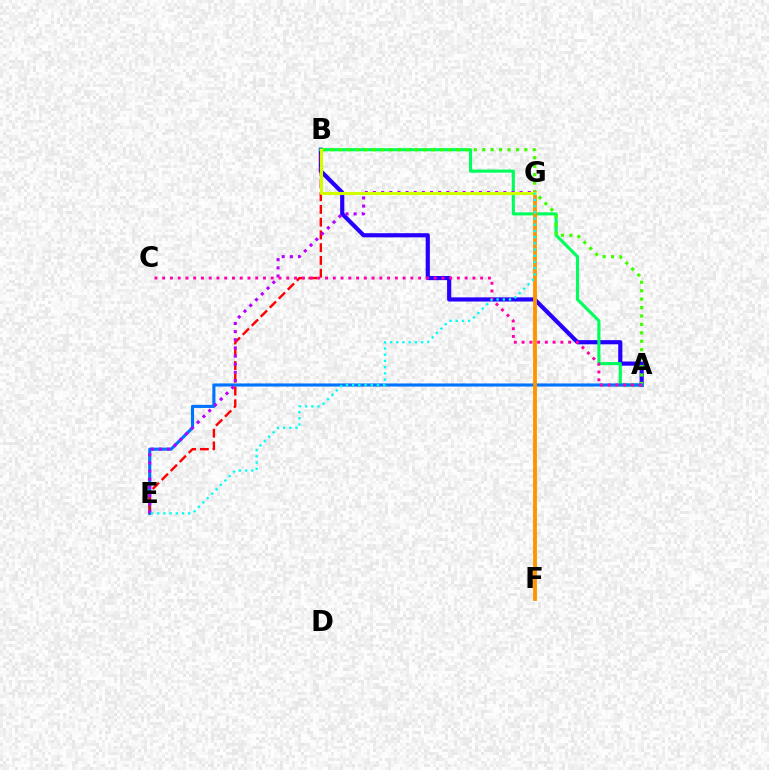{('A', 'B'): [{'color': '#2500ff', 'line_style': 'solid', 'thickness': 3.0}, {'color': '#00ff5c', 'line_style': 'solid', 'thickness': 2.24}, {'color': '#3dff00', 'line_style': 'dotted', 'thickness': 2.29}], ('A', 'E'): [{'color': '#0074ff', 'line_style': 'solid', 'thickness': 2.24}], ('B', 'E'): [{'color': '#ff0000', 'line_style': 'dashed', 'thickness': 1.73}], ('F', 'G'): [{'color': '#ff9400', 'line_style': 'solid', 'thickness': 2.76}], ('E', 'G'): [{'color': '#b900ff', 'line_style': 'dotted', 'thickness': 2.21}, {'color': '#00fff6', 'line_style': 'dotted', 'thickness': 1.69}], ('B', 'G'): [{'color': '#d1ff00', 'line_style': 'solid', 'thickness': 2.23}], ('A', 'C'): [{'color': '#ff00ac', 'line_style': 'dotted', 'thickness': 2.11}]}